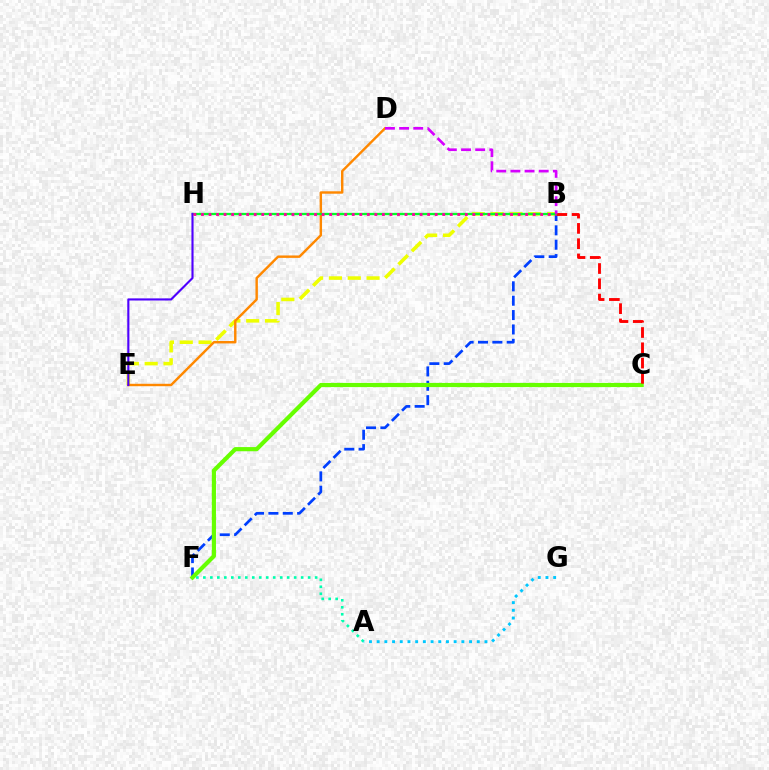{('B', 'E'): [{'color': '#eeff00', 'line_style': 'dashed', 'thickness': 2.56}], ('B', 'F'): [{'color': '#003fff', 'line_style': 'dashed', 'thickness': 1.95}], ('C', 'F'): [{'color': '#66ff00', 'line_style': 'solid', 'thickness': 3.0}], ('D', 'E'): [{'color': '#ff8800', 'line_style': 'solid', 'thickness': 1.75}], ('B', 'C'): [{'color': '#ff0000', 'line_style': 'dashed', 'thickness': 2.08}], ('B', 'H'): [{'color': '#00ff27', 'line_style': 'solid', 'thickness': 1.66}, {'color': '#ff00a0', 'line_style': 'dotted', 'thickness': 2.05}], ('E', 'H'): [{'color': '#4f00ff', 'line_style': 'solid', 'thickness': 1.53}], ('B', 'D'): [{'color': '#d600ff', 'line_style': 'dashed', 'thickness': 1.92}], ('A', 'F'): [{'color': '#00ffaf', 'line_style': 'dotted', 'thickness': 1.9}], ('A', 'G'): [{'color': '#00c7ff', 'line_style': 'dotted', 'thickness': 2.09}]}